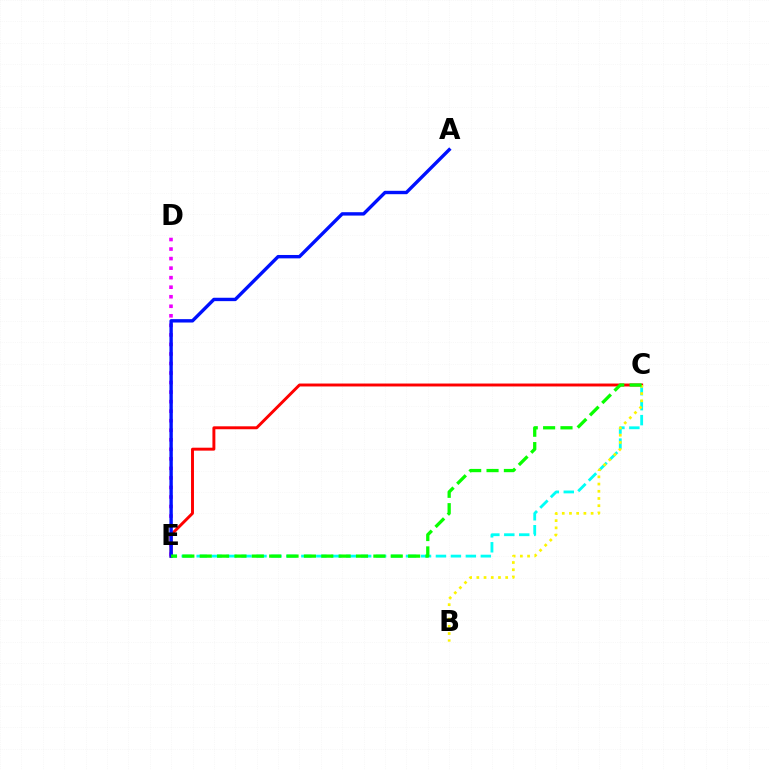{('C', 'E'): [{'color': '#00fff6', 'line_style': 'dashed', 'thickness': 2.03}, {'color': '#ff0000', 'line_style': 'solid', 'thickness': 2.11}, {'color': '#08ff00', 'line_style': 'dashed', 'thickness': 2.36}], ('D', 'E'): [{'color': '#ee00ff', 'line_style': 'dotted', 'thickness': 2.59}], ('B', 'C'): [{'color': '#fcf500', 'line_style': 'dotted', 'thickness': 1.96}], ('A', 'E'): [{'color': '#0010ff', 'line_style': 'solid', 'thickness': 2.44}]}